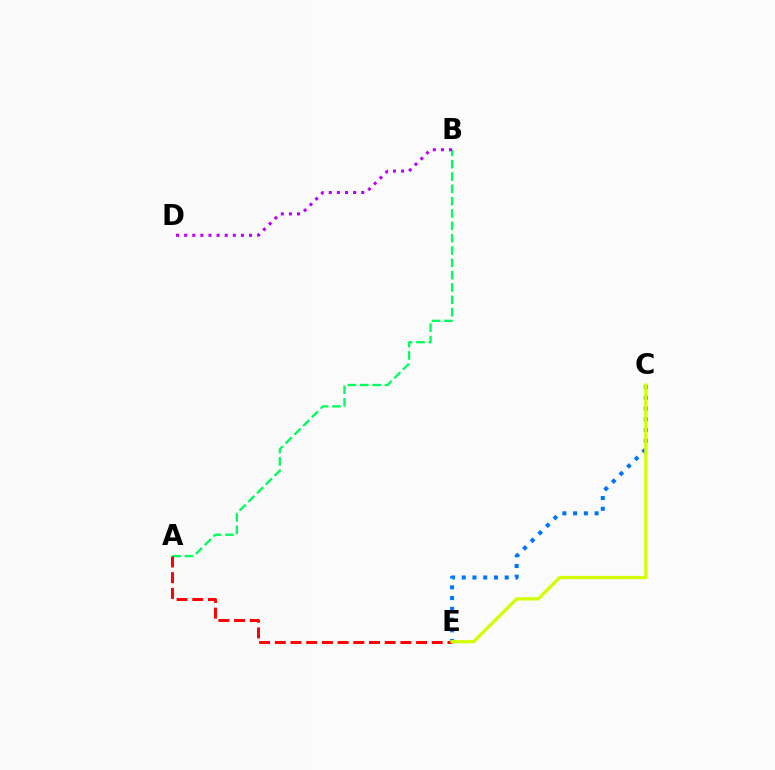{('A', 'B'): [{'color': '#00ff5c', 'line_style': 'dashed', 'thickness': 1.68}], ('C', 'E'): [{'color': '#0074ff', 'line_style': 'dotted', 'thickness': 2.92}, {'color': '#d1ff00', 'line_style': 'solid', 'thickness': 2.34}], ('A', 'E'): [{'color': '#ff0000', 'line_style': 'dashed', 'thickness': 2.13}], ('B', 'D'): [{'color': '#b900ff', 'line_style': 'dotted', 'thickness': 2.2}]}